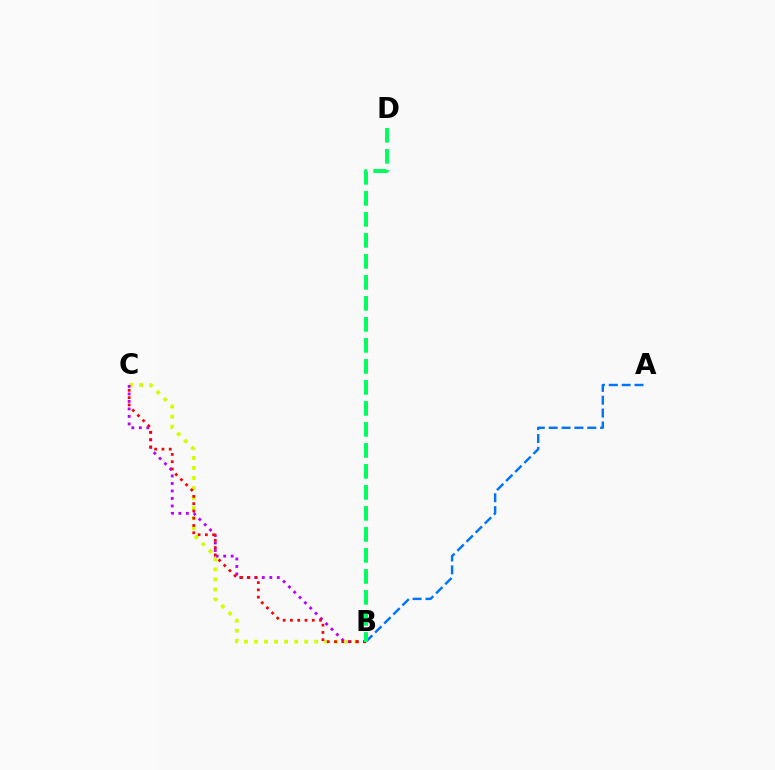{('B', 'C'): [{'color': '#d1ff00', 'line_style': 'dotted', 'thickness': 2.73}, {'color': '#b900ff', 'line_style': 'dotted', 'thickness': 2.04}, {'color': '#ff0000', 'line_style': 'dotted', 'thickness': 1.98}], ('A', 'B'): [{'color': '#0074ff', 'line_style': 'dashed', 'thickness': 1.75}], ('B', 'D'): [{'color': '#00ff5c', 'line_style': 'dashed', 'thickness': 2.85}]}